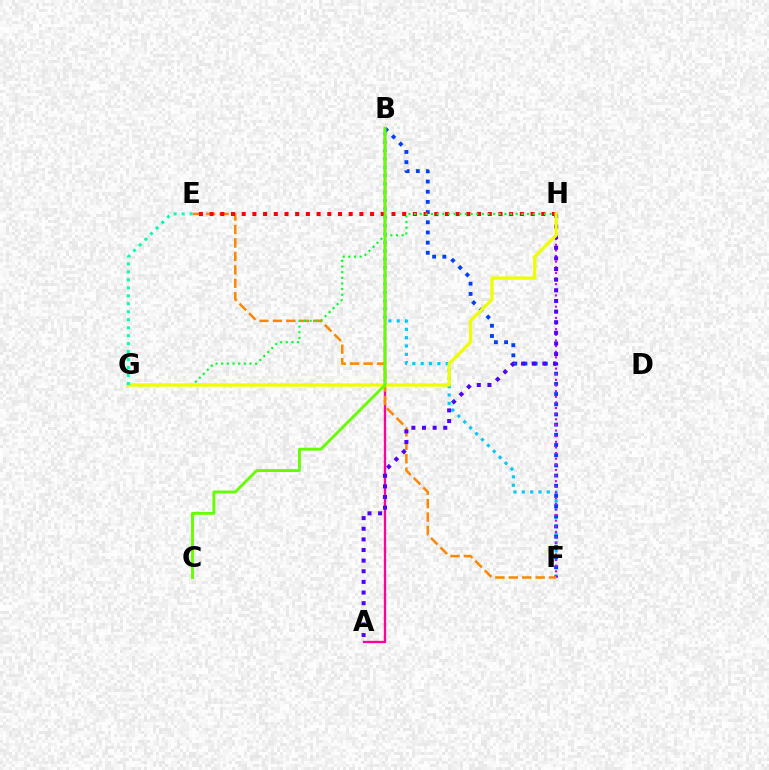{('B', 'F'): [{'color': '#00c7ff', 'line_style': 'dotted', 'thickness': 2.27}, {'color': '#003fff', 'line_style': 'dotted', 'thickness': 2.77}], ('A', 'B'): [{'color': '#ff00a0', 'line_style': 'solid', 'thickness': 1.67}], ('F', 'H'): [{'color': '#d600ff', 'line_style': 'dotted', 'thickness': 1.53}], ('E', 'F'): [{'color': '#ff8800', 'line_style': 'dashed', 'thickness': 1.83}], ('E', 'H'): [{'color': '#ff0000', 'line_style': 'dotted', 'thickness': 2.91}], ('A', 'H'): [{'color': '#4f00ff', 'line_style': 'dotted', 'thickness': 2.89}], ('G', 'H'): [{'color': '#00ff27', 'line_style': 'dotted', 'thickness': 1.53}, {'color': '#eeff00', 'line_style': 'solid', 'thickness': 2.35}], ('B', 'C'): [{'color': '#66ff00', 'line_style': 'solid', 'thickness': 2.08}], ('E', 'G'): [{'color': '#00ffaf', 'line_style': 'dotted', 'thickness': 2.17}]}